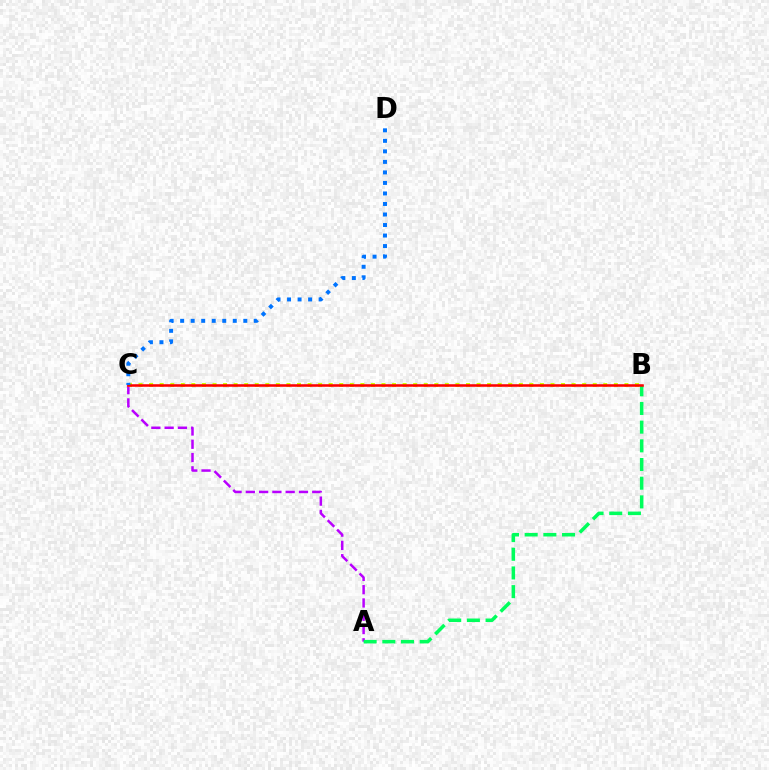{('A', 'C'): [{'color': '#b900ff', 'line_style': 'dashed', 'thickness': 1.8}], ('B', 'C'): [{'color': '#d1ff00', 'line_style': 'dotted', 'thickness': 2.87}, {'color': '#ff0000', 'line_style': 'solid', 'thickness': 1.84}], ('A', 'B'): [{'color': '#00ff5c', 'line_style': 'dashed', 'thickness': 2.54}], ('C', 'D'): [{'color': '#0074ff', 'line_style': 'dotted', 'thickness': 2.86}]}